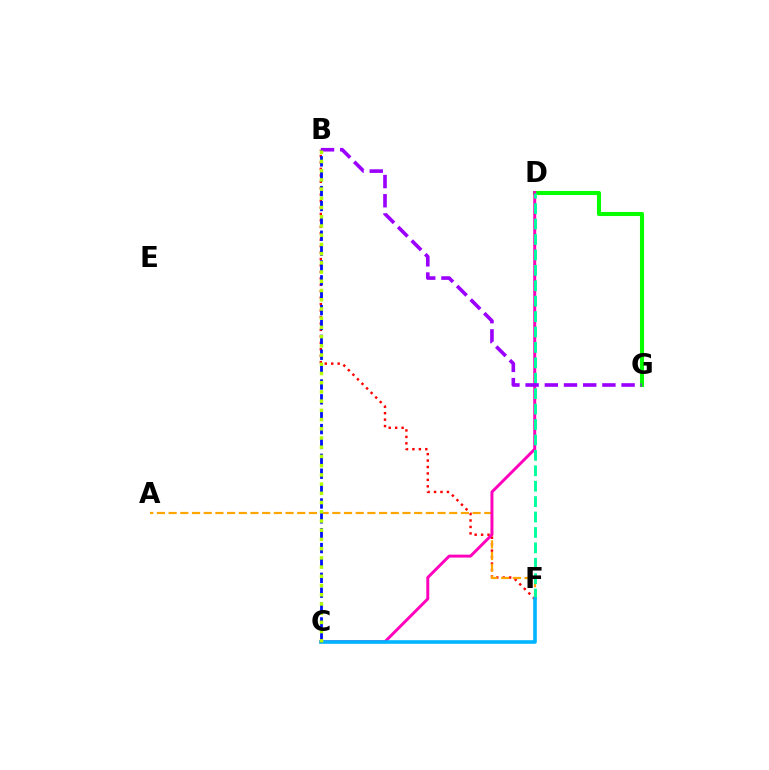{('B', 'F'): [{'color': '#ff0000', 'line_style': 'dotted', 'thickness': 1.75}], ('A', 'F'): [{'color': '#ffa500', 'line_style': 'dashed', 'thickness': 1.59}], ('D', 'G'): [{'color': '#08ff00', 'line_style': 'solid', 'thickness': 2.93}], ('C', 'D'): [{'color': '#ff00bd', 'line_style': 'solid', 'thickness': 2.12}], ('D', 'F'): [{'color': '#00ff9d', 'line_style': 'dashed', 'thickness': 2.09}], ('C', 'F'): [{'color': '#00b5ff', 'line_style': 'solid', 'thickness': 2.6}], ('B', 'G'): [{'color': '#9b00ff', 'line_style': 'dashed', 'thickness': 2.61}], ('B', 'C'): [{'color': '#0010ff', 'line_style': 'dashed', 'thickness': 2.02}, {'color': '#b3ff00', 'line_style': 'dotted', 'thickness': 2.5}]}